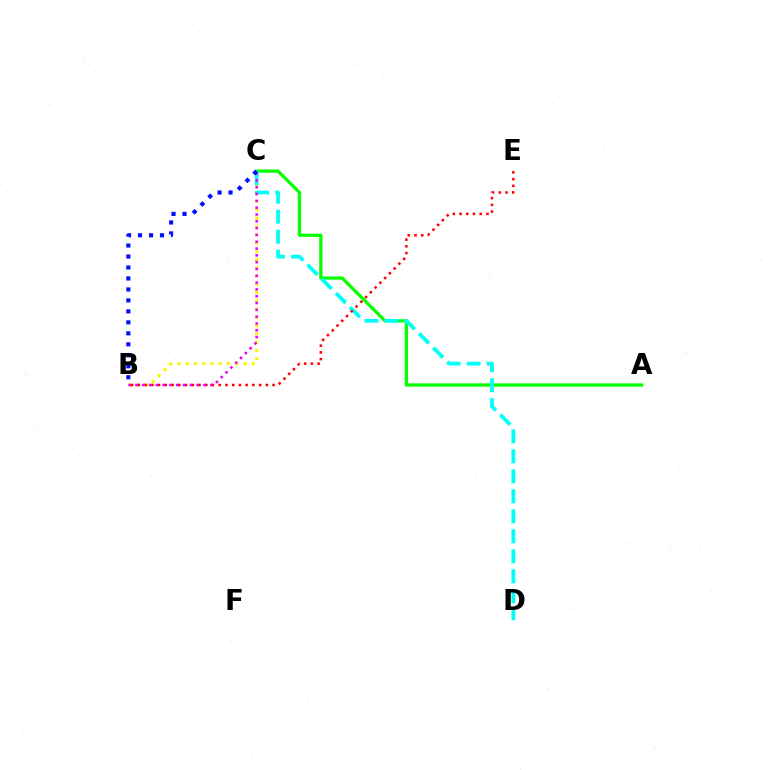{('A', 'C'): [{'color': '#08ff00', 'line_style': 'solid', 'thickness': 2.35}], ('B', 'C'): [{'color': '#fcf500', 'line_style': 'dotted', 'thickness': 2.25}, {'color': '#ee00ff', 'line_style': 'dotted', 'thickness': 1.85}, {'color': '#0010ff', 'line_style': 'dotted', 'thickness': 2.98}], ('C', 'D'): [{'color': '#00fff6', 'line_style': 'dashed', 'thickness': 2.72}], ('B', 'E'): [{'color': '#ff0000', 'line_style': 'dotted', 'thickness': 1.83}]}